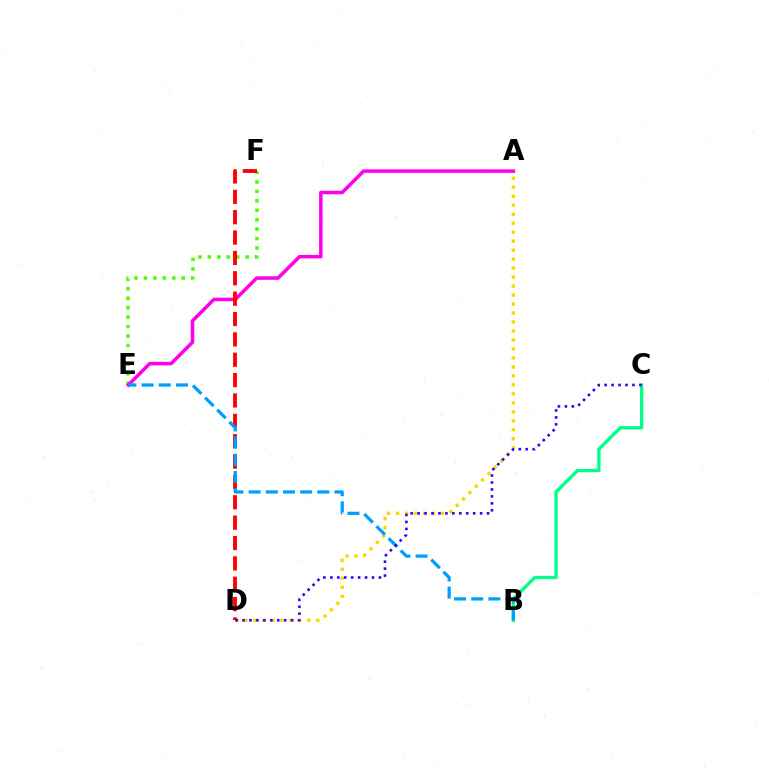{('E', 'F'): [{'color': '#4fff00', 'line_style': 'dotted', 'thickness': 2.56}], ('A', 'E'): [{'color': '#ff00ed', 'line_style': 'solid', 'thickness': 2.54}], ('B', 'C'): [{'color': '#00ff86', 'line_style': 'solid', 'thickness': 2.36}], ('A', 'D'): [{'color': '#ffd500', 'line_style': 'dotted', 'thickness': 2.44}], ('D', 'F'): [{'color': '#ff0000', 'line_style': 'dashed', 'thickness': 2.77}], ('B', 'E'): [{'color': '#009eff', 'line_style': 'dashed', 'thickness': 2.33}], ('C', 'D'): [{'color': '#3700ff', 'line_style': 'dotted', 'thickness': 1.89}]}